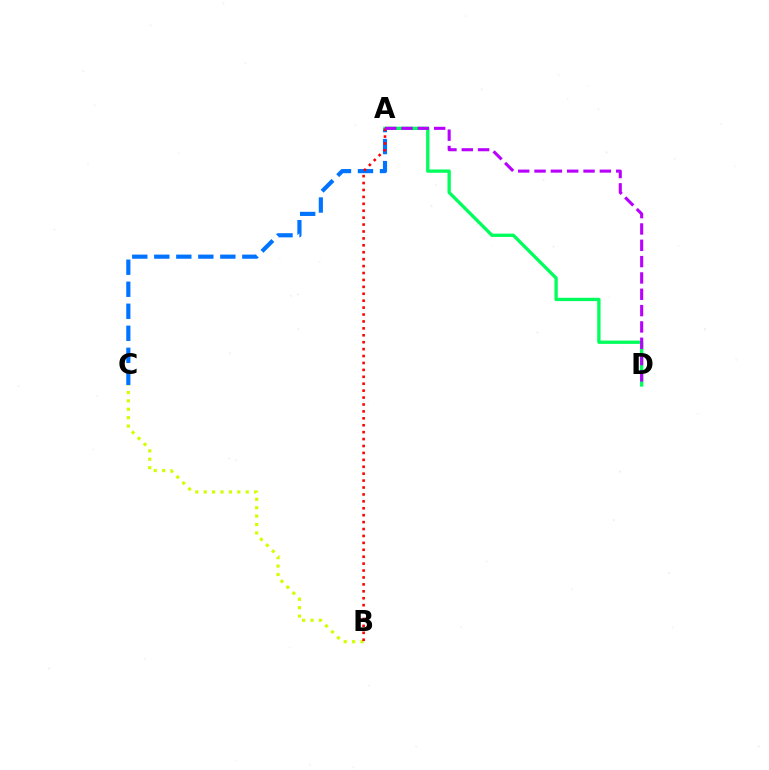{('B', 'C'): [{'color': '#d1ff00', 'line_style': 'dotted', 'thickness': 2.28}], ('A', 'C'): [{'color': '#0074ff', 'line_style': 'dashed', 'thickness': 2.99}], ('A', 'D'): [{'color': '#00ff5c', 'line_style': 'solid', 'thickness': 2.39}, {'color': '#b900ff', 'line_style': 'dashed', 'thickness': 2.22}], ('A', 'B'): [{'color': '#ff0000', 'line_style': 'dotted', 'thickness': 1.88}]}